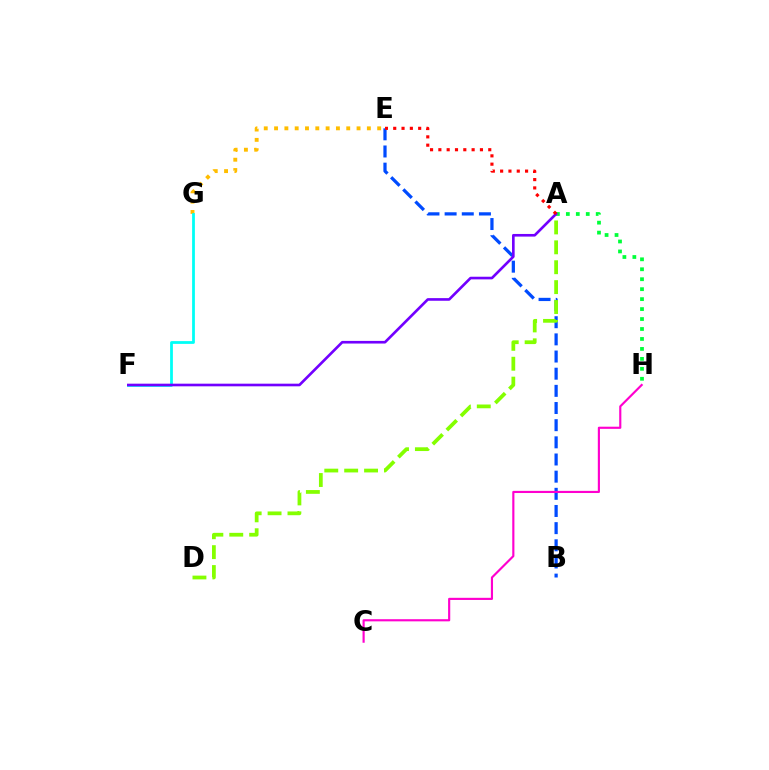{('A', 'H'): [{'color': '#00ff39', 'line_style': 'dotted', 'thickness': 2.71}], ('B', 'E'): [{'color': '#004bff', 'line_style': 'dashed', 'thickness': 2.33}], ('C', 'H'): [{'color': '#ff00cf', 'line_style': 'solid', 'thickness': 1.55}], ('E', 'G'): [{'color': '#ffbd00', 'line_style': 'dotted', 'thickness': 2.8}], ('A', 'D'): [{'color': '#84ff00', 'line_style': 'dashed', 'thickness': 2.7}], ('F', 'G'): [{'color': '#00fff6', 'line_style': 'solid', 'thickness': 2.0}], ('A', 'F'): [{'color': '#7200ff', 'line_style': 'solid', 'thickness': 1.9}], ('A', 'E'): [{'color': '#ff0000', 'line_style': 'dotted', 'thickness': 2.26}]}